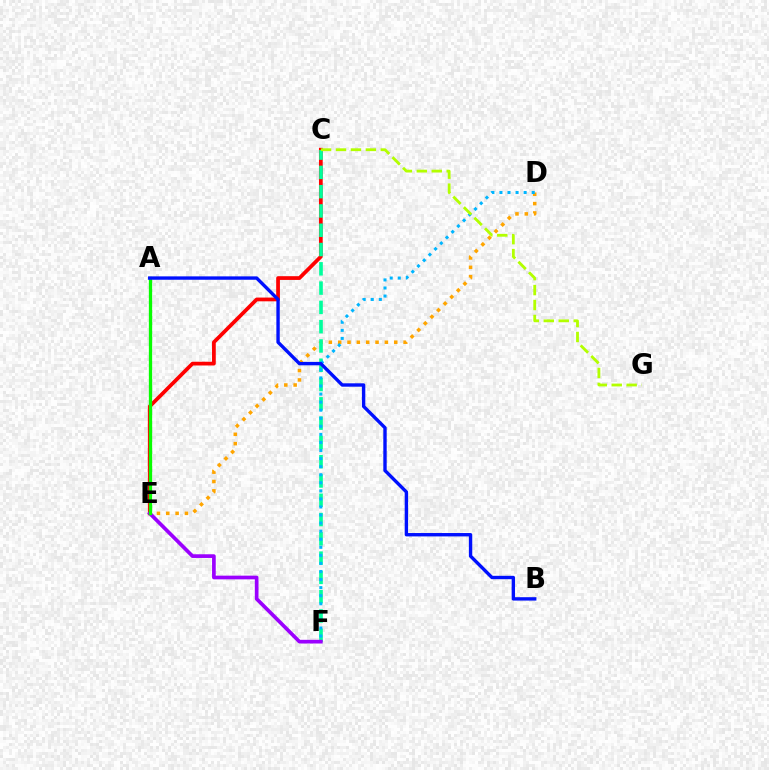{('D', 'E'): [{'color': '#ffa500', 'line_style': 'dotted', 'thickness': 2.54}], ('C', 'E'): [{'color': '#ff0000', 'line_style': 'solid', 'thickness': 2.7}], ('C', 'F'): [{'color': '#00ff9d', 'line_style': 'dashed', 'thickness': 2.62}], ('D', 'F'): [{'color': '#00b5ff', 'line_style': 'dotted', 'thickness': 2.19}], ('A', 'E'): [{'color': '#ff00bd', 'line_style': 'dotted', 'thickness': 2.07}, {'color': '#08ff00', 'line_style': 'solid', 'thickness': 2.37}], ('E', 'F'): [{'color': '#9b00ff', 'line_style': 'solid', 'thickness': 2.65}], ('A', 'B'): [{'color': '#0010ff', 'line_style': 'solid', 'thickness': 2.43}], ('C', 'G'): [{'color': '#b3ff00', 'line_style': 'dashed', 'thickness': 2.03}]}